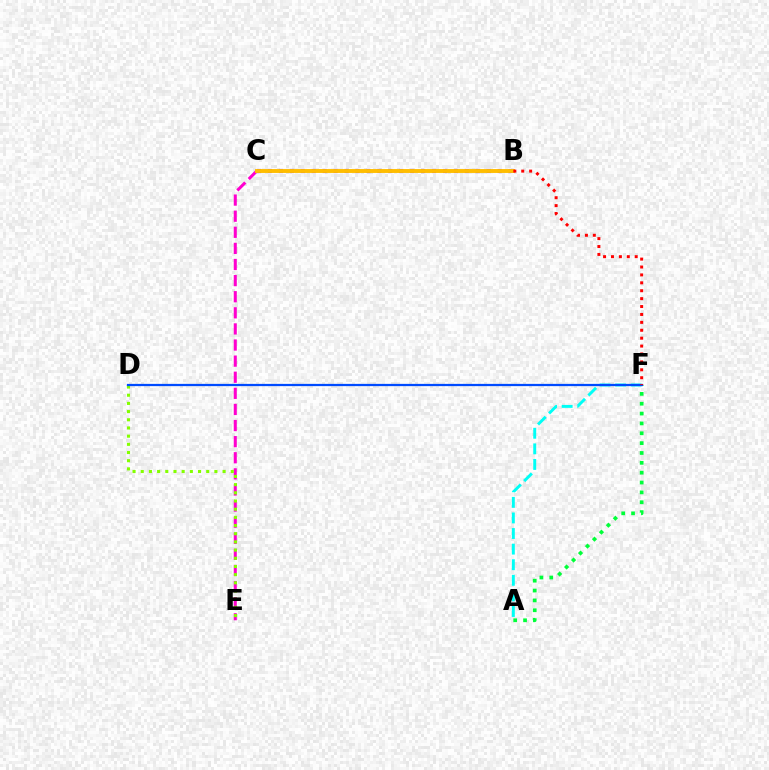{('A', 'F'): [{'color': '#00fff6', 'line_style': 'dashed', 'thickness': 2.12}, {'color': '#00ff39', 'line_style': 'dotted', 'thickness': 2.68}], ('C', 'E'): [{'color': '#ff00cf', 'line_style': 'dashed', 'thickness': 2.19}], ('B', 'C'): [{'color': '#7200ff', 'line_style': 'dotted', 'thickness': 2.97}, {'color': '#ffbd00', 'line_style': 'solid', 'thickness': 2.8}], ('D', 'E'): [{'color': '#84ff00', 'line_style': 'dotted', 'thickness': 2.22}], ('D', 'F'): [{'color': '#004bff', 'line_style': 'solid', 'thickness': 1.62}], ('B', 'F'): [{'color': '#ff0000', 'line_style': 'dotted', 'thickness': 2.15}]}